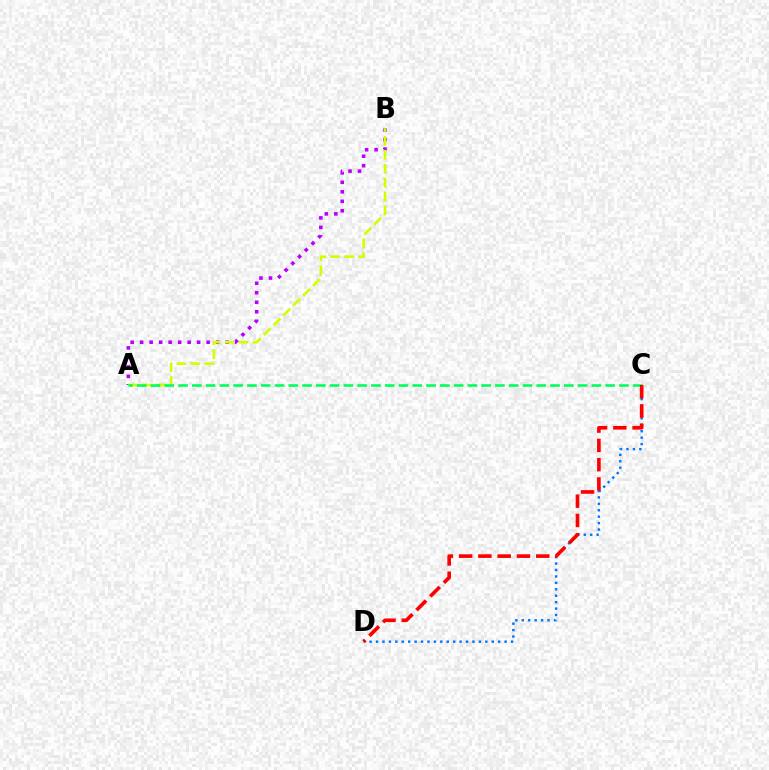{('A', 'B'): [{'color': '#b900ff', 'line_style': 'dotted', 'thickness': 2.58}, {'color': '#d1ff00', 'line_style': 'dashed', 'thickness': 1.89}], ('C', 'D'): [{'color': '#0074ff', 'line_style': 'dotted', 'thickness': 1.75}, {'color': '#ff0000', 'line_style': 'dashed', 'thickness': 2.62}], ('A', 'C'): [{'color': '#00ff5c', 'line_style': 'dashed', 'thickness': 1.87}]}